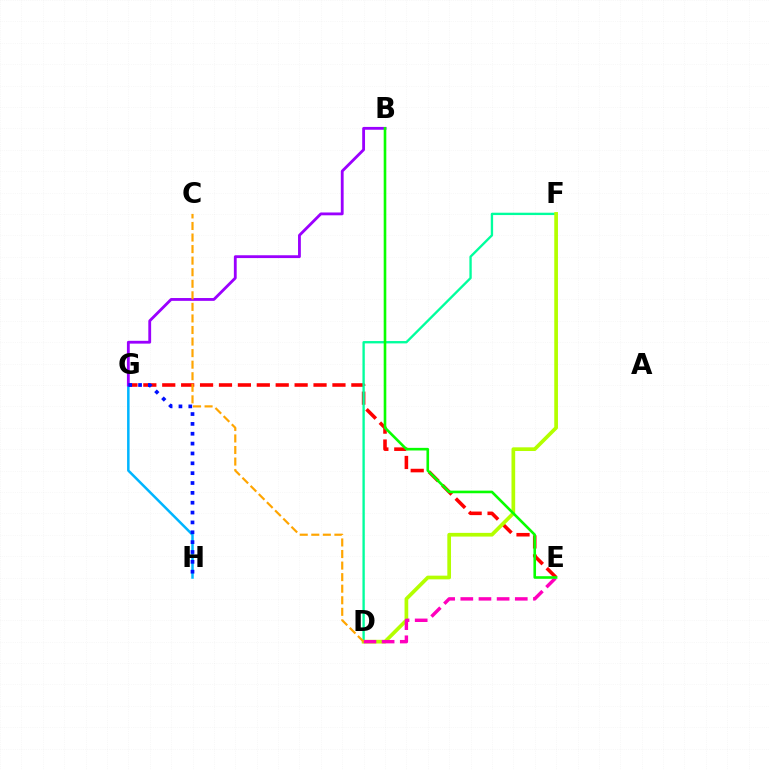{('E', 'G'): [{'color': '#ff0000', 'line_style': 'dashed', 'thickness': 2.57}], ('D', 'F'): [{'color': '#00ff9d', 'line_style': 'solid', 'thickness': 1.69}, {'color': '#b3ff00', 'line_style': 'solid', 'thickness': 2.66}], ('G', 'H'): [{'color': '#00b5ff', 'line_style': 'solid', 'thickness': 1.81}, {'color': '#0010ff', 'line_style': 'dotted', 'thickness': 2.68}], ('D', 'E'): [{'color': '#ff00bd', 'line_style': 'dashed', 'thickness': 2.47}], ('B', 'G'): [{'color': '#9b00ff', 'line_style': 'solid', 'thickness': 2.03}], ('C', 'D'): [{'color': '#ffa500', 'line_style': 'dashed', 'thickness': 1.57}], ('B', 'E'): [{'color': '#08ff00', 'line_style': 'solid', 'thickness': 1.88}]}